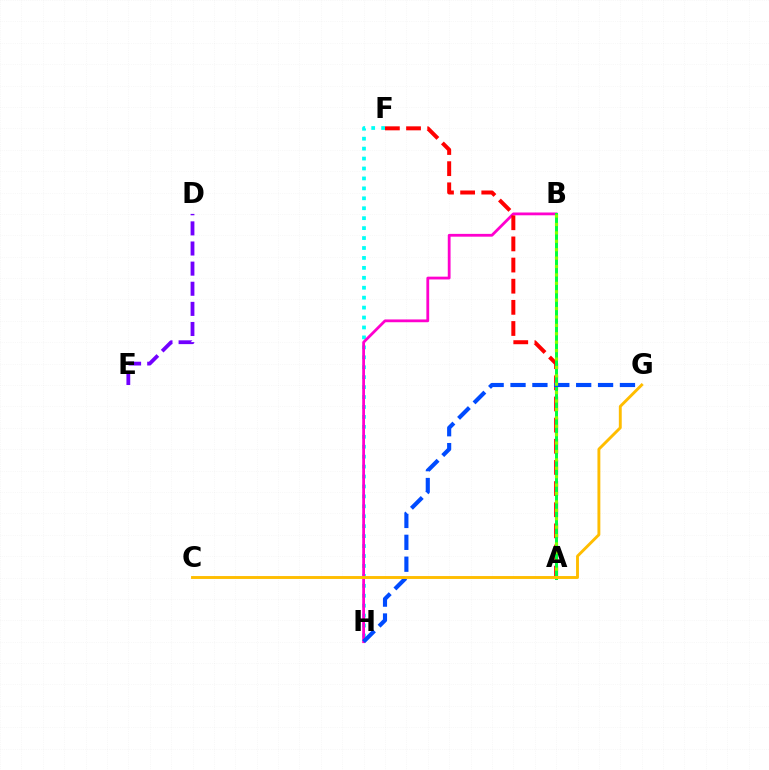{('F', 'H'): [{'color': '#00fff6', 'line_style': 'dotted', 'thickness': 2.7}], ('B', 'H'): [{'color': '#ff00cf', 'line_style': 'solid', 'thickness': 2.01}], ('A', 'F'): [{'color': '#ff0000', 'line_style': 'dashed', 'thickness': 2.87}], ('A', 'B'): [{'color': '#00ff39', 'line_style': 'solid', 'thickness': 2.13}, {'color': '#84ff00', 'line_style': 'dotted', 'thickness': 2.28}], ('D', 'E'): [{'color': '#7200ff', 'line_style': 'dashed', 'thickness': 2.73}], ('G', 'H'): [{'color': '#004bff', 'line_style': 'dashed', 'thickness': 2.97}], ('C', 'G'): [{'color': '#ffbd00', 'line_style': 'solid', 'thickness': 2.08}]}